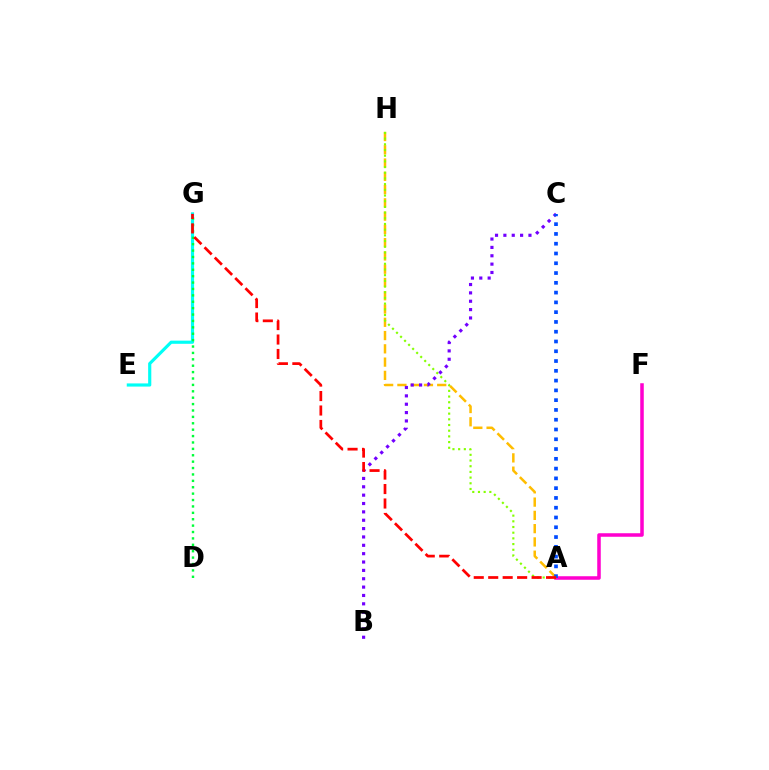{('A', 'H'): [{'color': '#ffbd00', 'line_style': 'dashed', 'thickness': 1.8}, {'color': '#84ff00', 'line_style': 'dotted', 'thickness': 1.55}], ('B', 'C'): [{'color': '#7200ff', 'line_style': 'dotted', 'thickness': 2.27}], ('A', 'F'): [{'color': '#ff00cf', 'line_style': 'solid', 'thickness': 2.54}], ('E', 'G'): [{'color': '#00fff6', 'line_style': 'solid', 'thickness': 2.28}], ('A', 'C'): [{'color': '#004bff', 'line_style': 'dotted', 'thickness': 2.66}], ('D', 'G'): [{'color': '#00ff39', 'line_style': 'dotted', 'thickness': 1.74}], ('A', 'G'): [{'color': '#ff0000', 'line_style': 'dashed', 'thickness': 1.96}]}